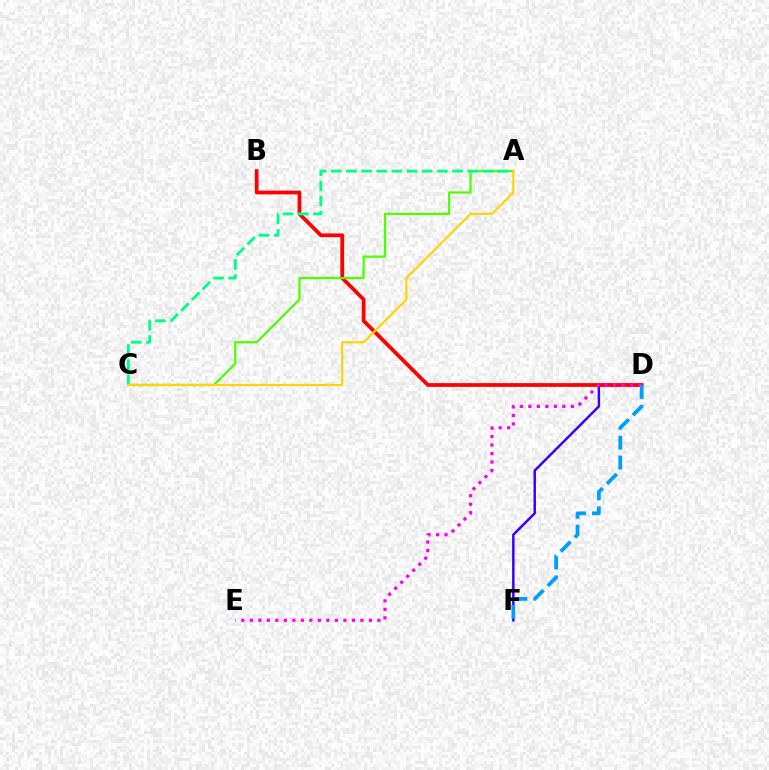{('D', 'F'): [{'color': '#3700ff', 'line_style': 'solid', 'thickness': 1.78}, {'color': '#009eff', 'line_style': 'dashed', 'thickness': 2.7}], ('B', 'D'): [{'color': '#ff0000', 'line_style': 'solid', 'thickness': 2.7}], ('A', 'C'): [{'color': '#4fff00', 'line_style': 'solid', 'thickness': 1.61}, {'color': '#00ff86', 'line_style': 'dashed', 'thickness': 2.06}, {'color': '#ffd500', 'line_style': 'solid', 'thickness': 1.56}], ('D', 'E'): [{'color': '#ff00ed', 'line_style': 'dotted', 'thickness': 2.31}]}